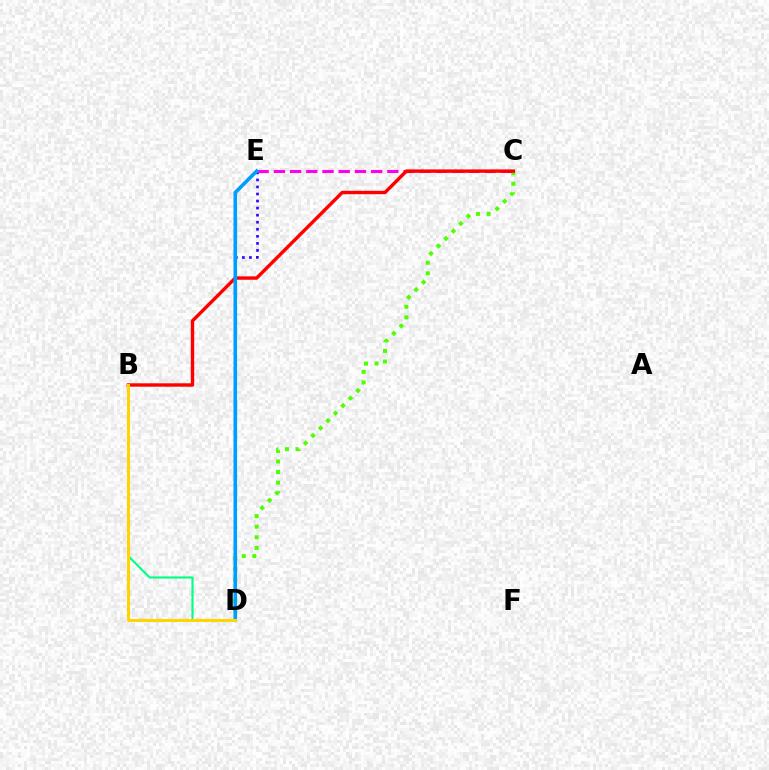{('C', 'D'): [{'color': '#4fff00', 'line_style': 'dotted', 'thickness': 2.88}], ('B', 'D'): [{'color': '#00ff86', 'line_style': 'solid', 'thickness': 1.54}, {'color': '#ffd500', 'line_style': 'solid', 'thickness': 2.17}], ('D', 'E'): [{'color': '#3700ff', 'line_style': 'dotted', 'thickness': 1.92}, {'color': '#009eff', 'line_style': 'solid', 'thickness': 2.61}], ('C', 'E'): [{'color': '#ff00ed', 'line_style': 'dashed', 'thickness': 2.2}], ('B', 'C'): [{'color': '#ff0000', 'line_style': 'solid', 'thickness': 2.45}]}